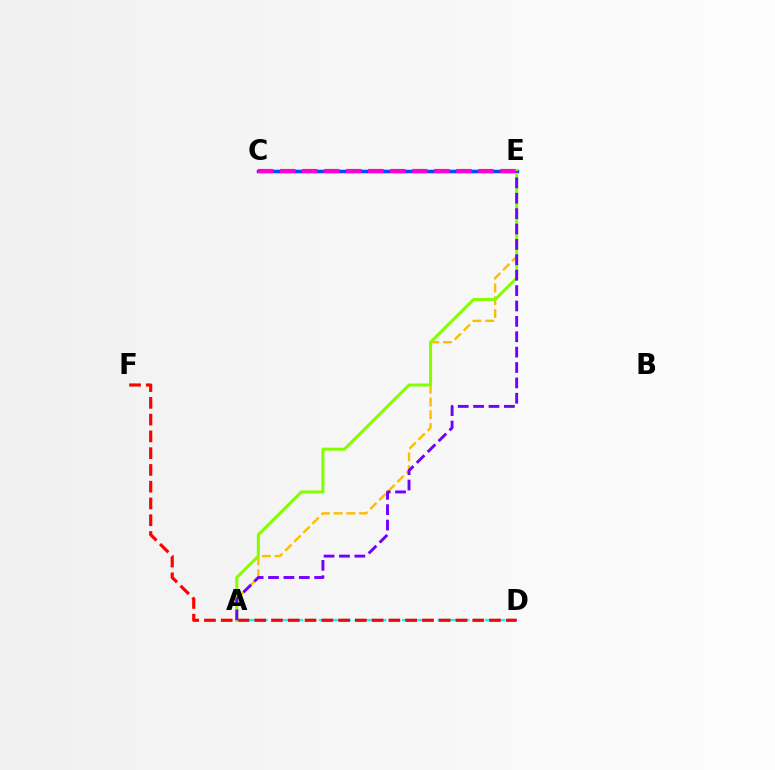{('A', 'D'): [{'color': '#00fff6', 'line_style': 'dashed', 'thickness': 1.61}], ('A', 'E'): [{'color': '#ffbd00', 'line_style': 'dashed', 'thickness': 1.74}, {'color': '#84ff00', 'line_style': 'solid', 'thickness': 2.19}, {'color': '#7200ff', 'line_style': 'dashed', 'thickness': 2.09}], ('C', 'E'): [{'color': '#00ff39', 'line_style': 'dashed', 'thickness': 2.34}, {'color': '#004bff', 'line_style': 'solid', 'thickness': 2.51}, {'color': '#ff00cf', 'line_style': 'dashed', 'thickness': 2.99}], ('D', 'F'): [{'color': '#ff0000', 'line_style': 'dashed', 'thickness': 2.28}]}